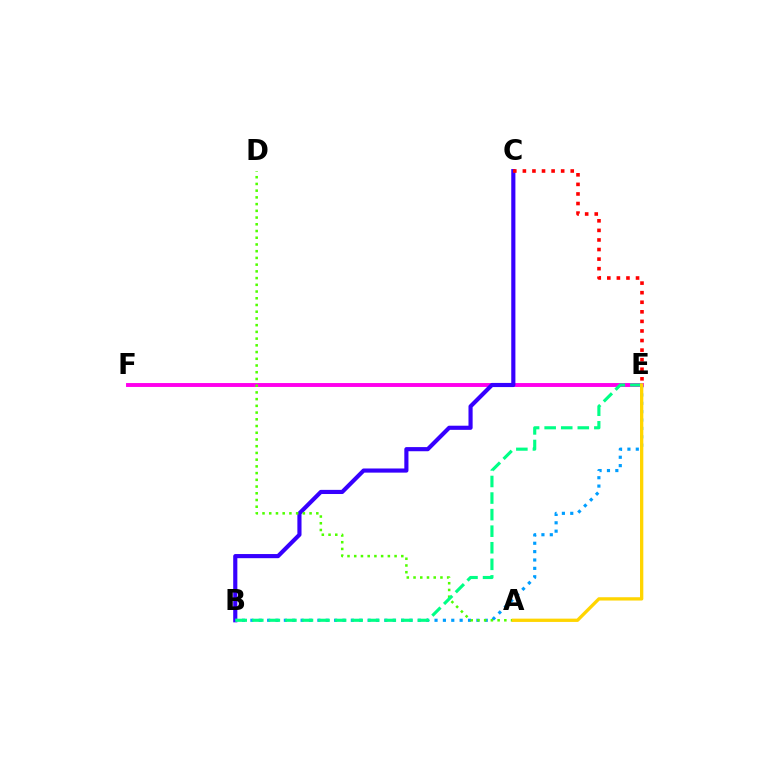{('E', 'F'): [{'color': '#ff00ed', 'line_style': 'solid', 'thickness': 2.81}], ('B', 'C'): [{'color': '#3700ff', 'line_style': 'solid', 'thickness': 2.98}], ('B', 'E'): [{'color': '#009eff', 'line_style': 'dotted', 'thickness': 2.27}, {'color': '#00ff86', 'line_style': 'dashed', 'thickness': 2.25}], ('A', 'D'): [{'color': '#4fff00', 'line_style': 'dotted', 'thickness': 1.83}], ('A', 'E'): [{'color': '#ffd500', 'line_style': 'solid', 'thickness': 2.38}], ('C', 'E'): [{'color': '#ff0000', 'line_style': 'dotted', 'thickness': 2.6}]}